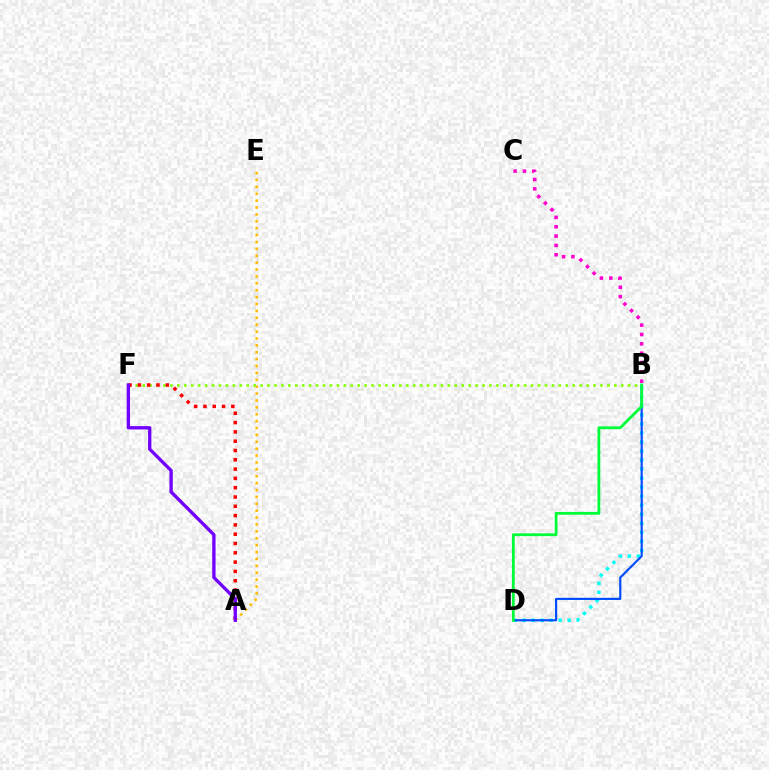{('B', 'D'): [{'color': '#00fff6', 'line_style': 'dotted', 'thickness': 2.45}, {'color': '#004bff', 'line_style': 'solid', 'thickness': 1.55}, {'color': '#00ff39', 'line_style': 'solid', 'thickness': 2.02}], ('A', 'E'): [{'color': '#ffbd00', 'line_style': 'dotted', 'thickness': 1.87}], ('B', 'F'): [{'color': '#84ff00', 'line_style': 'dotted', 'thickness': 1.88}], ('A', 'F'): [{'color': '#ff0000', 'line_style': 'dotted', 'thickness': 2.53}, {'color': '#7200ff', 'line_style': 'solid', 'thickness': 2.4}], ('B', 'C'): [{'color': '#ff00cf', 'line_style': 'dotted', 'thickness': 2.54}]}